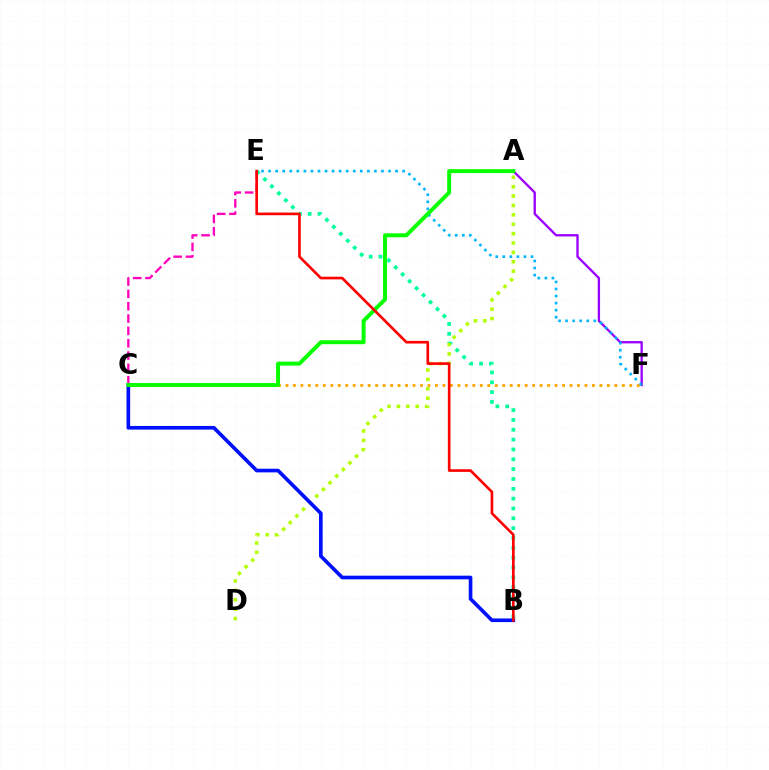{('B', 'E'): [{'color': '#00ff9d', 'line_style': 'dotted', 'thickness': 2.67}, {'color': '#ff0000', 'line_style': 'solid', 'thickness': 1.9}], ('A', 'F'): [{'color': '#9b00ff', 'line_style': 'solid', 'thickness': 1.69}], ('C', 'E'): [{'color': '#ff00bd', 'line_style': 'dashed', 'thickness': 1.68}], ('A', 'D'): [{'color': '#b3ff00', 'line_style': 'dotted', 'thickness': 2.55}], ('B', 'C'): [{'color': '#0010ff', 'line_style': 'solid', 'thickness': 2.63}], ('C', 'F'): [{'color': '#ffa500', 'line_style': 'dotted', 'thickness': 2.03}], ('E', 'F'): [{'color': '#00b5ff', 'line_style': 'dotted', 'thickness': 1.92}], ('A', 'C'): [{'color': '#08ff00', 'line_style': 'solid', 'thickness': 2.84}]}